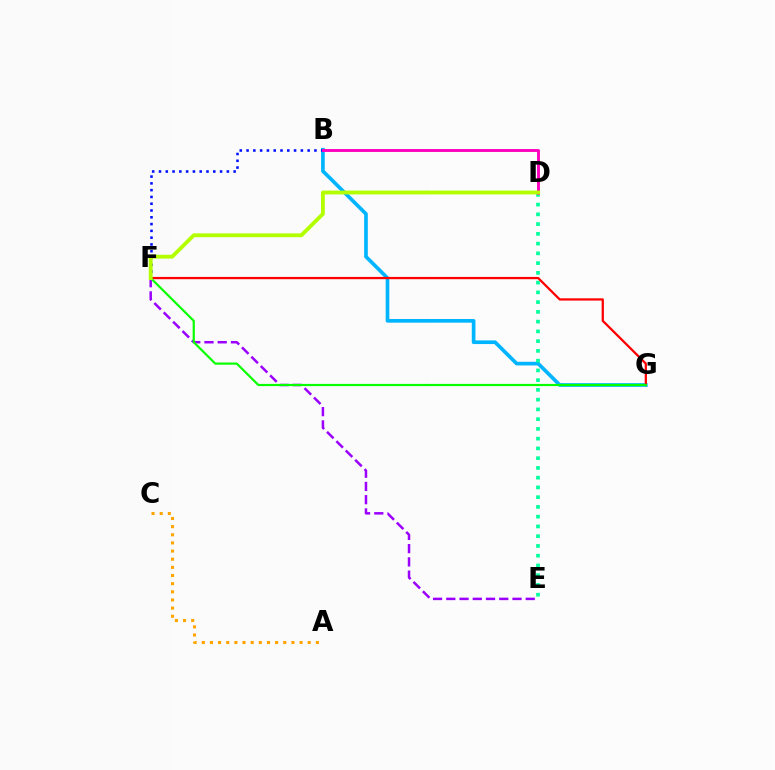{('B', 'G'): [{'color': '#00b5ff', 'line_style': 'solid', 'thickness': 2.64}], ('D', 'E'): [{'color': '#00ff9d', 'line_style': 'dotted', 'thickness': 2.65}], ('B', 'F'): [{'color': '#0010ff', 'line_style': 'dotted', 'thickness': 1.84}], ('E', 'F'): [{'color': '#9b00ff', 'line_style': 'dashed', 'thickness': 1.8}], ('F', 'G'): [{'color': '#ff0000', 'line_style': 'solid', 'thickness': 1.63}, {'color': '#08ff00', 'line_style': 'solid', 'thickness': 1.58}], ('A', 'C'): [{'color': '#ffa500', 'line_style': 'dotted', 'thickness': 2.21}], ('B', 'D'): [{'color': '#ff00bd', 'line_style': 'solid', 'thickness': 2.08}], ('D', 'F'): [{'color': '#b3ff00', 'line_style': 'solid', 'thickness': 2.78}]}